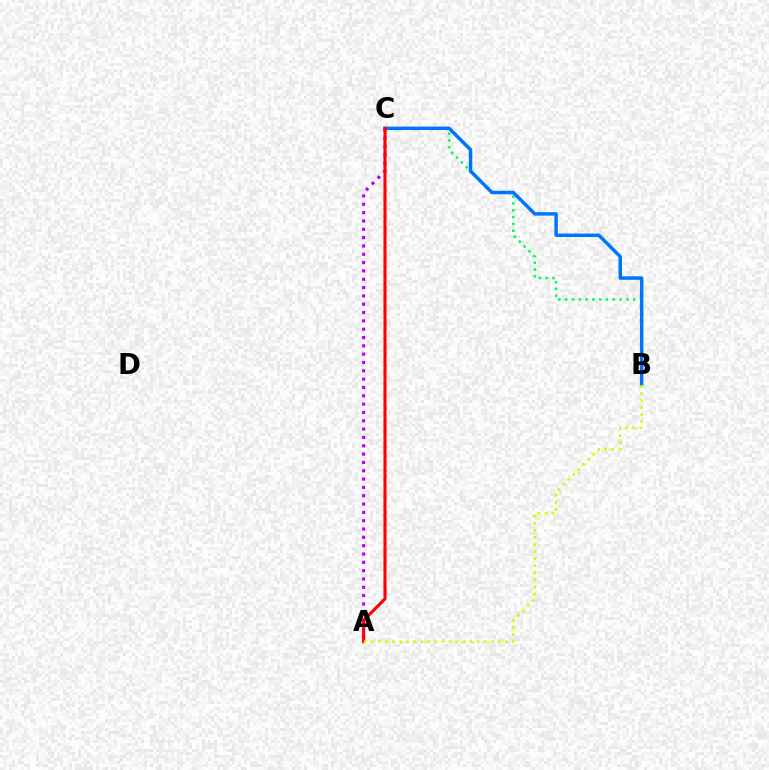{('B', 'C'): [{'color': '#00ff5c', 'line_style': 'dotted', 'thickness': 1.85}, {'color': '#0074ff', 'line_style': 'solid', 'thickness': 2.49}], ('A', 'C'): [{'color': '#b900ff', 'line_style': 'dotted', 'thickness': 2.26}, {'color': '#ff0000', 'line_style': 'solid', 'thickness': 2.23}], ('A', 'B'): [{'color': '#d1ff00', 'line_style': 'dotted', 'thickness': 1.92}]}